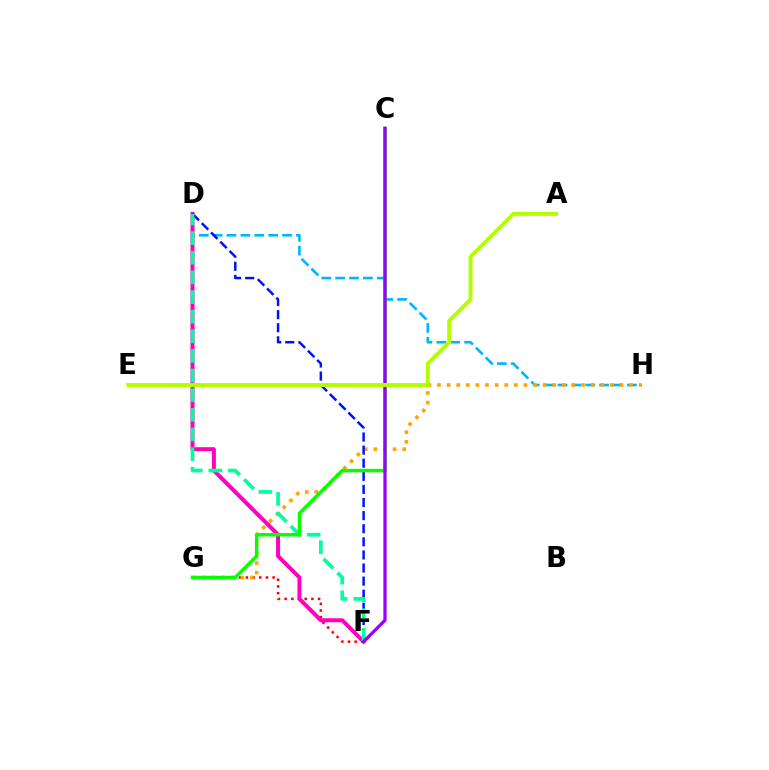{('F', 'G'): [{'color': '#ff0000', 'line_style': 'dotted', 'thickness': 1.82}], ('D', 'H'): [{'color': '#00b5ff', 'line_style': 'dashed', 'thickness': 1.89}], ('G', 'H'): [{'color': '#ffa500', 'line_style': 'dotted', 'thickness': 2.61}], ('D', 'F'): [{'color': '#ff00bd', 'line_style': 'solid', 'thickness': 2.87}, {'color': '#0010ff', 'line_style': 'dashed', 'thickness': 1.78}, {'color': '#00ff9d', 'line_style': 'dashed', 'thickness': 2.67}], ('C', 'G'): [{'color': '#08ff00', 'line_style': 'solid', 'thickness': 2.49}], ('C', 'F'): [{'color': '#9b00ff', 'line_style': 'solid', 'thickness': 2.34}], ('A', 'E'): [{'color': '#b3ff00', 'line_style': 'solid', 'thickness': 2.83}]}